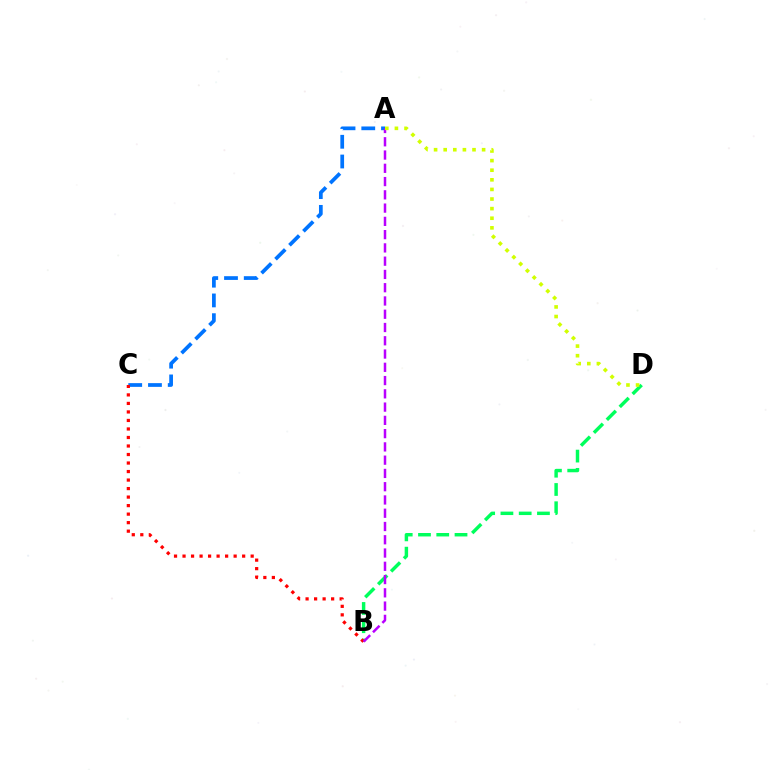{('B', 'D'): [{'color': '#00ff5c', 'line_style': 'dashed', 'thickness': 2.48}], ('A', 'C'): [{'color': '#0074ff', 'line_style': 'dashed', 'thickness': 2.68}], ('B', 'C'): [{'color': '#ff0000', 'line_style': 'dotted', 'thickness': 2.31}], ('A', 'B'): [{'color': '#b900ff', 'line_style': 'dashed', 'thickness': 1.8}], ('A', 'D'): [{'color': '#d1ff00', 'line_style': 'dotted', 'thickness': 2.61}]}